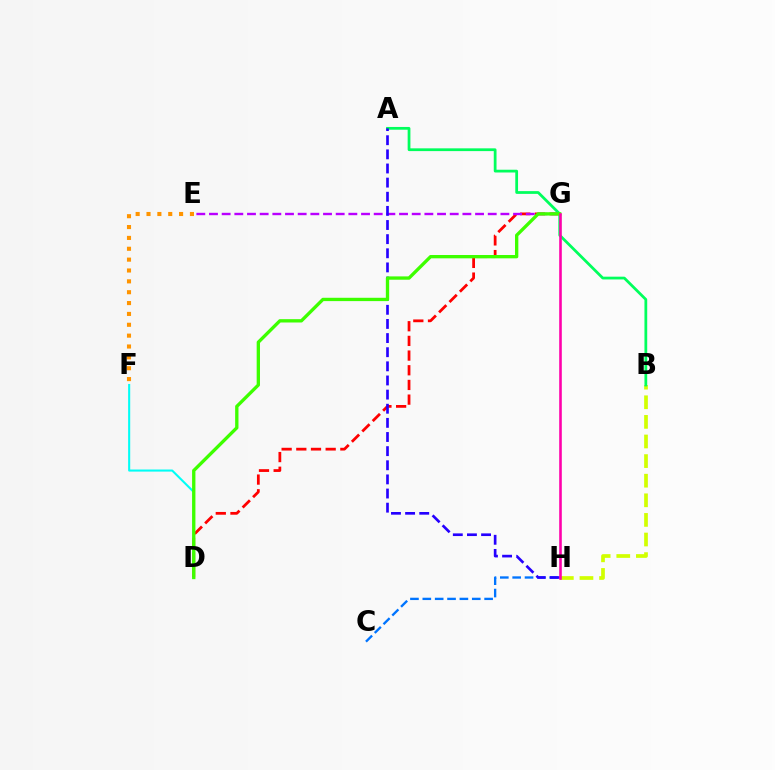{('D', 'F'): [{'color': '#00fff6', 'line_style': 'solid', 'thickness': 1.5}], ('D', 'G'): [{'color': '#ff0000', 'line_style': 'dashed', 'thickness': 1.99}, {'color': '#3dff00', 'line_style': 'solid', 'thickness': 2.39}], ('C', 'H'): [{'color': '#0074ff', 'line_style': 'dashed', 'thickness': 1.68}], ('B', 'H'): [{'color': '#d1ff00', 'line_style': 'dashed', 'thickness': 2.66}], ('E', 'F'): [{'color': '#ff9400', 'line_style': 'dotted', 'thickness': 2.95}], ('E', 'G'): [{'color': '#b900ff', 'line_style': 'dashed', 'thickness': 1.72}], ('A', 'B'): [{'color': '#00ff5c', 'line_style': 'solid', 'thickness': 1.99}], ('A', 'H'): [{'color': '#2500ff', 'line_style': 'dashed', 'thickness': 1.92}], ('G', 'H'): [{'color': '#ff00ac', 'line_style': 'solid', 'thickness': 1.87}]}